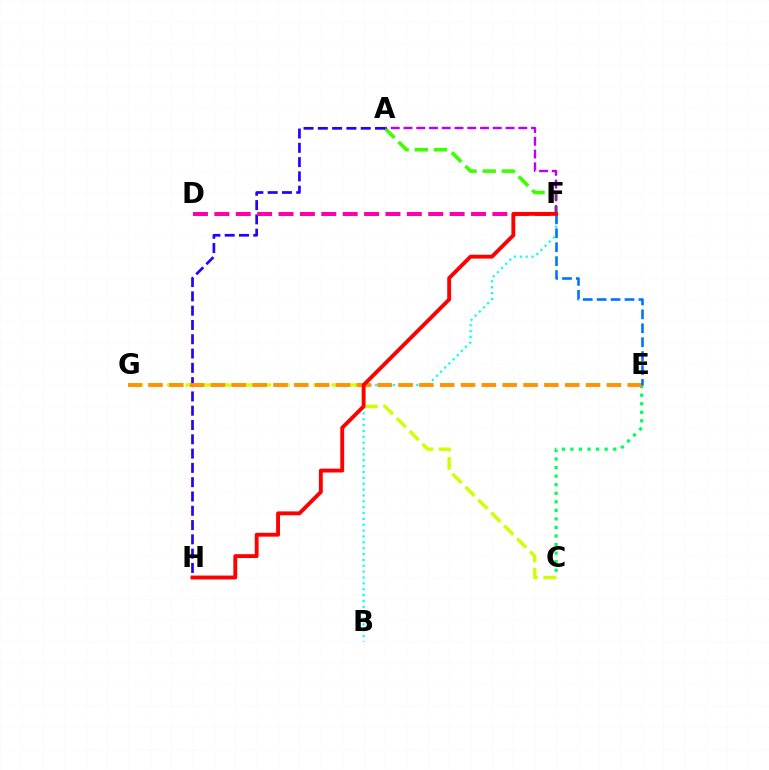{('B', 'F'): [{'color': '#00fff6', 'line_style': 'dotted', 'thickness': 1.59}], ('A', 'F'): [{'color': '#3dff00', 'line_style': 'dashed', 'thickness': 2.61}, {'color': '#b900ff', 'line_style': 'dashed', 'thickness': 1.73}], ('C', 'E'): [{'color': '#00ff5c', 'line_style': 'dotted', 'thickness': 2.32}], ('C', 'G'): [{'color': '#d1ff00', 'line_style': 'dashed', 'thickness': 2.48}], ('A', 'H'): [{'color': '#2500ff', 'line_style': 'dashed', 'thickness': 1.94}], ('D', 'F'): [{'color': '#ff00ac', 'line_style': 'dashed', 'thickness': 2.91}], ('E', 'G'): [{'color': '#ff9400', 'line_style': 'dashed', 'thickness': 2.83}], ('E', 'F'): [{'color': '#0074ff', 'line_style': 'dashed', 'thickness': 1.89}], ('F', 'H'): [{'color': '#ff0000', 'line_style': 'solid', 'thickness': 2.78}]}